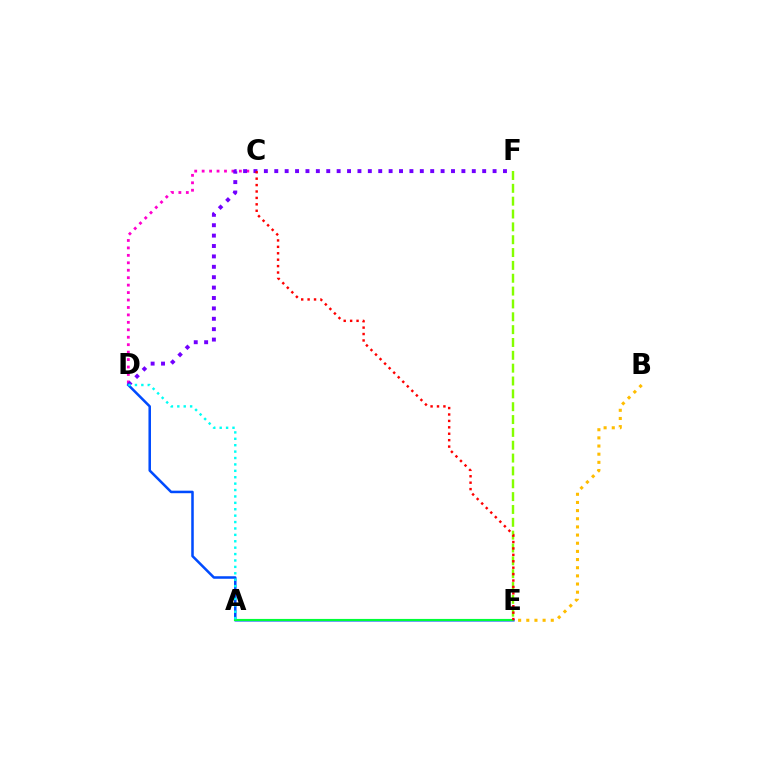{('C', 'D'): [{'color': '#ff00cf', 'line_style': 'dotted', 'thickness': 2.02}], ('D', 'F'): [{'color': '#7200ff', 'line_style': 'dotted', 'thickness': 2.82}], ('D', 'E'): [{'color': '#004bff', 'line_style': 'solid', 'thickness': 1.82}], ('B', 'E'): [{'color': '#ffbd00', 'line_style': 'dotted', 'thickness': 2.22}], ('E', 'F'): [{'color': '#84ff00', 'line_style': 'dashed', 'thickness': 1.75}], ('A', 'E'): [{'color': '#00ff39', 'line_style': 'solid', 'thickness': 1.55}], ('C', 'E'): [{'color': '#ff0000', 'line_style': 'dotted', 'thickness': 1.74}], ('A', 'D'): [{'color': '#00fff6', 'line_style': 'dotted', 'thickness': 1.74}]}